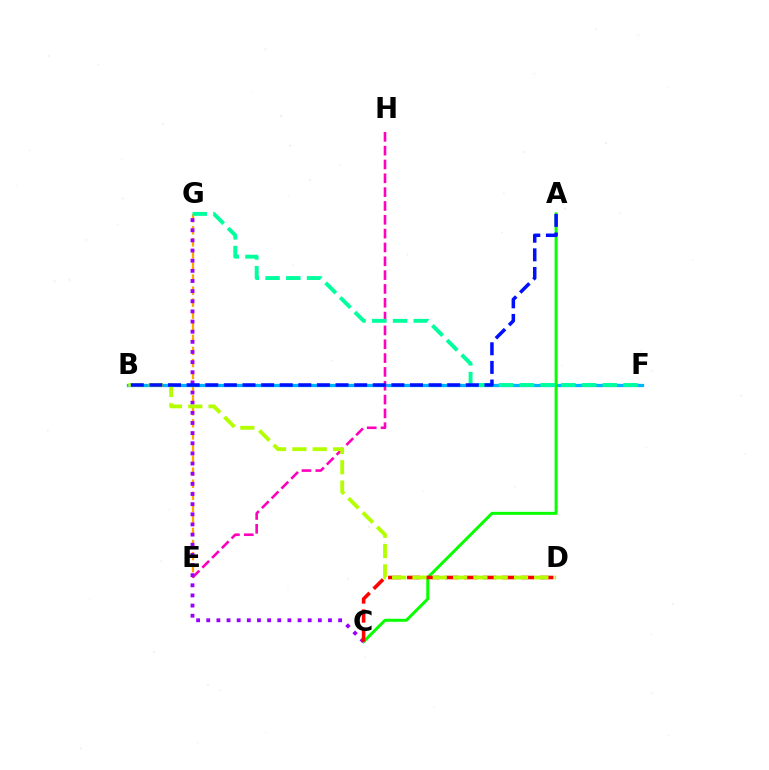{('E', 'G'): [{'color': '#ffa500', 'line_style': 'dashed', 'thickness': 1.64}], ('B', 'F'): [{'color': '#00b5ff', 'line_style': 'solid', 'thickness': 2.36}], ('A', 'C'): [{'color': '#08ff00', 'line_style': 'solid', 'thickness': 2.16}], ('E', 'H'): [{'color': '#ff00bd', 'line_style': 'dashed', 'thickness': 1.88}], ('F', 'G'): [{'color': '#00ff9d', 'line_style': 'dashed', 'thickness': 2.82}], ('C', 'G'): [{'color': '#9b00ff', 'line_style': 'dotted', 'thickness': 2.76}], ('C', 'D'): [{'color': '#ff0000', 'line_style': 'dashed', 'thickness': 2.58}], ('B', 'D'): [{'color': '#b3ff00', 'line_style': 'dashed', 'thickness': 2.76}], ('A', 'B'): [{'color': '#0010ff', 'line_style': 'dashed', 'thickness': 2.53}]}